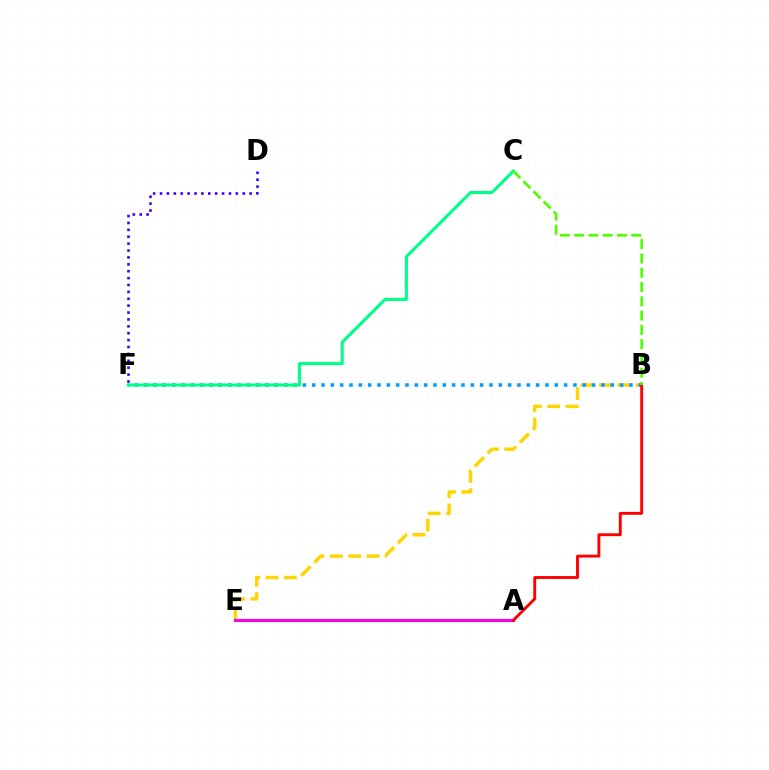{('B', 'E'): [{'color': '#ffd500', 'line_style': 'dashed', 'thickness': 2.49}], ('A', 'E'): [{'color': '#ff00ed', 'line_style': 'solid', 'thickness': 2.21}], ('D', 'F'): [{'color': '#3700ff', 'line_style': 'dotted', 'thickness': 1.87}], ('B', 'F'): [{'color': '#009eff', 'line_style': 'dotted', 'thickness': 2.54}], ('C', 'F'): [{'color': '#00ff86', 'line_style': 'solid', 'thickness': 2.2}], ('A', 'B'): [{'color': '#ff0000', 'line_style': 'solid', 'thickness': 2.09}], ('B', 'C'): [{'color': '#4fff00', 'line_style': 'dashed', 'thickness': 1.94}]}